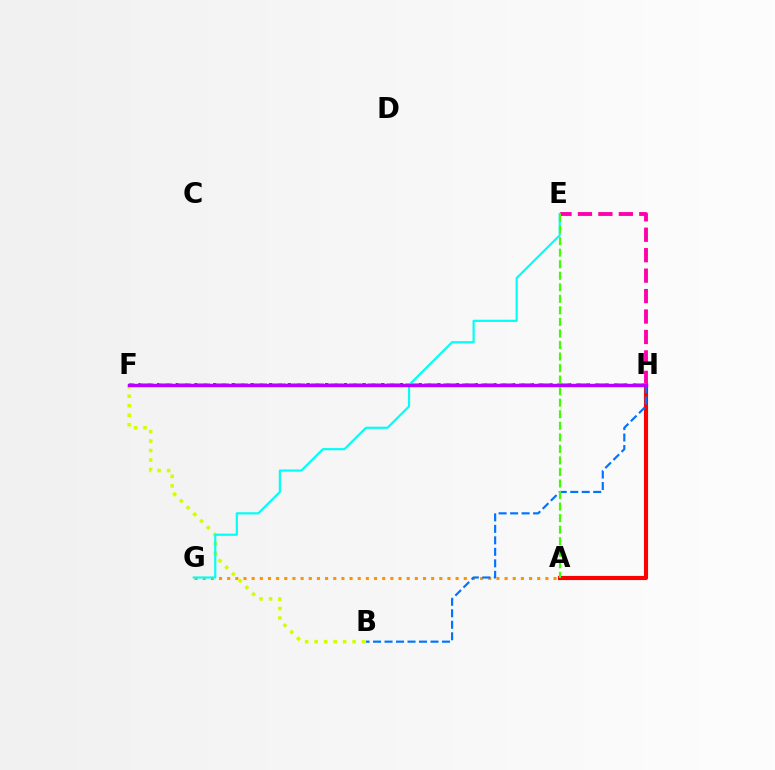{('A', 'H'): [{'color': '#ff0000', 'line_style': 'solid', 'thickness': 2.96}], ('E', 'H'): [{'color': '#ff00ac', 'line_style': 'dashed', 'thickness': 2.78}], ('A', 'G'): [{'color': '#ff9400', 'line_style': 'dotted', 'thickness': 2.22}], ('F', 'H'): [{'color': '#2500ff', 'line_style': 'dotted', 'thickness': 2.54}, {'color': '#00ff5c', 'line_style': 'dashed', 'thickness': 2.57}, {'color': '#b900ff', 'line_style': 'solid', 'thickness': 2.44}], ('B', 'F'): [{'color': '#d1ff00', 'line_style': 'dotted', 'thickness': 2.57}], ('E', 'G'): [{'color': '#00fff6', 'line_style': 'solid', 'thickness': 1.57}], ('B', 'H'): [{'color': '#0074ff', 'line_style': 'dashed', 'thickness': 1.56}], ('A', 'E'): [{'color': '#3dff00', 'line_style': 'dashed', 'thickness': 1.57}]}